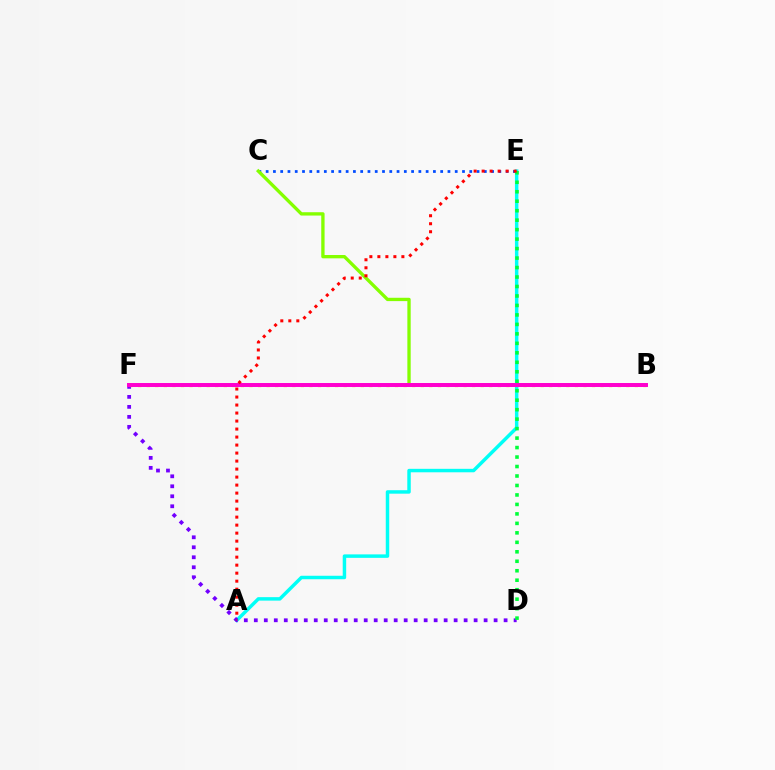{('A', 'E'): [{'color': '#00fff6', 'line_style': 'solid', 'thickness': 2.5}, {'color': '#ff0000', 'line_style': 'dotted', 'thickness': 2.18}], ('C', 'E'): [{'color': '#004bff', 'line_style': 'dotted', 'thickness': 1.98}], ('B', 'C'): [{'color': '#84ff00', 'line_style': 'solid', 'thickness': 2.4}], ('D', 'F'): [{'color': '#7200ff', 'line_style': 'dotted', 'thickness': 2.71}], ('B', 'F'): [{'color': '#ffbd00', 'line_style': 'dotted', 'thickness': 2.33}, {'color': '#ff00cf', 'line_style': 'solid', 'thickness': 2.85}], ('D', 'E'): [{'color': '#00ff39', 'line_style': 'dotted', 'thickness': 2.57}]}